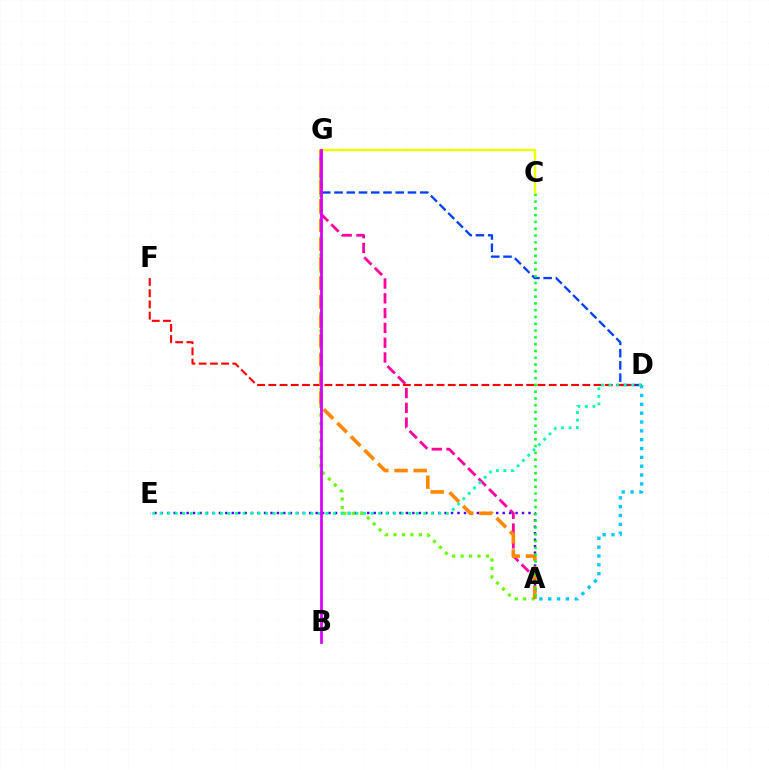{('A', 'D'): [{'color': '#00c7ff', 'line_style': 'dotted', 'thickness': 2.4}], ('D', 'G'): [{'color': '#003fff', 'line_style': 'dashed', 'thickness': 1.66}], ('A', 'G'): [{'color': '#ff00a0', 'line_style': 'dashed', 'thickness': 2.01}, {'color': '#66ff00', 'line_style': 'dotted', 'thickness': 2.29}, {'color': '#ff8800', 'line_style': 'dashed', 'thickness': 2.61}], ('D', 'F'): [{'color': '#ff0000', 'line_style': 'dashed', 'thickness': 1.52}], ('A', 'E'): [{'color': '#4f00ff', 'line_style': 'dotted', 'thickness': 1.75}], ('D', 'E'): [{'color': '#00ffaf', 'line_style': 'dotted', 'thickness': 2.05}], ('A', 'C'): [{'color': '#00ff27', 'line_style': 'dotted', 'thickness': 1.85}], ('C', 'G'): [{'color': '#eeff00', 'line_style': 'solid', 'thickness': 1.74}], ('B', 'G'): [{'color': '#d600ff', 'line_style': 'solid', 'thickness': 1.98}]}